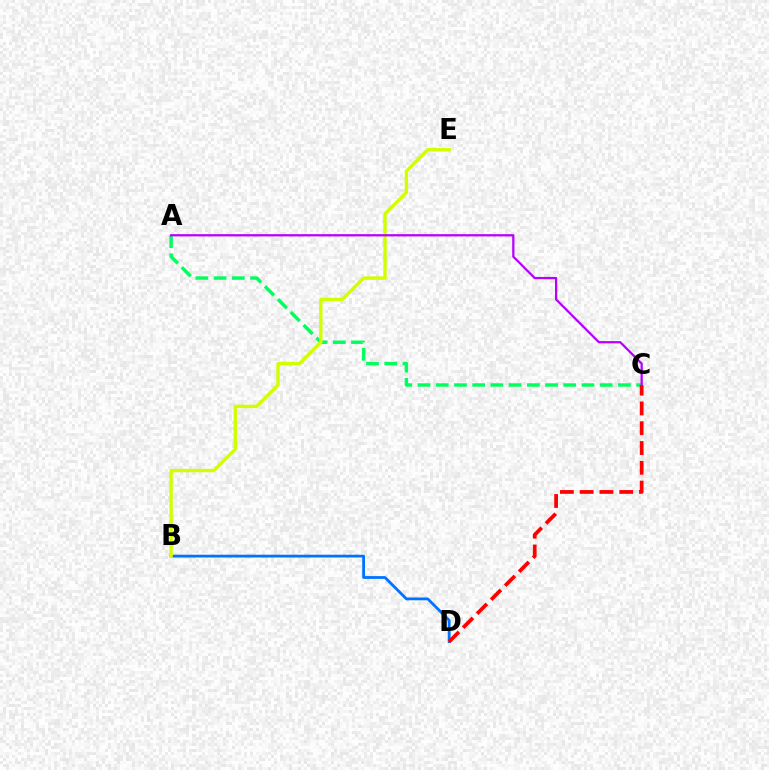{('B', 'D'): [{'color': '#0074ff', 'line_style': 'solid', 'thickness': 2.01}], ('A', 'C'): [{'color': '#00ff5c', 'line_style': 'dashed', 'thickness': 2.47}, {'color': '#b900ff', 'line_style': 'solid', 'thickness': 1.63}], ('B', 'E'): [{'color': '#d1ff00', 'line_style': 'solid', 'thickness': 2.44}], ('C', 'D'): [{'color': '#ff0000', 'line_style': 'dashed', 'thickness': 2.69}]}